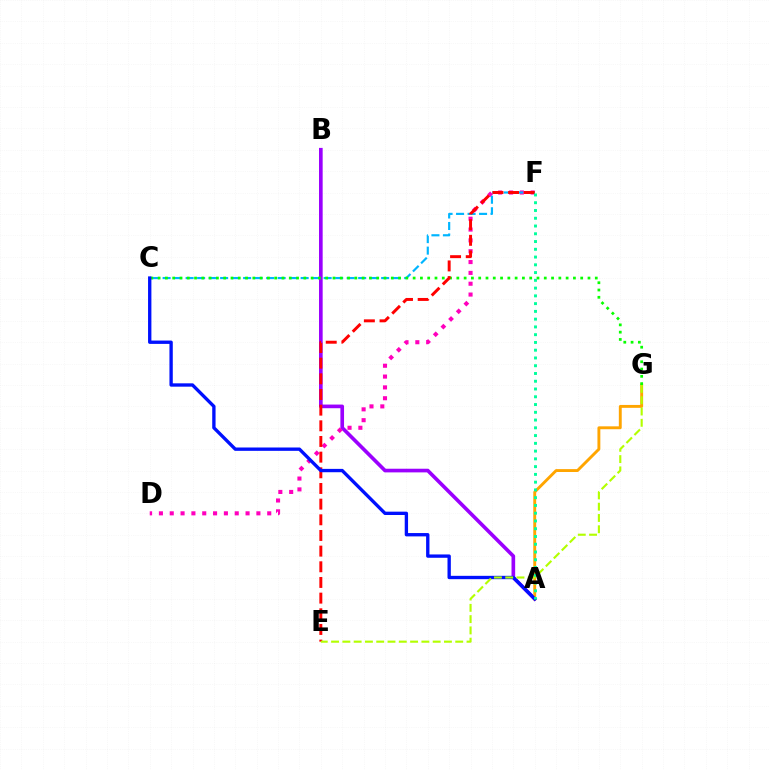{('A', 'B'): [{'color': '#9b00ff', 'line_style': 'solid', 'thickness': 2.63}], ('D', 'F'): [{'color': '#ff00bd', 'line_style': 'dotted', 'thickness': 2.94}], ('A', 'G'): [{'color': '#ffa500', 'line_style': 'solid', 'thickness': 2.08}], ('C', 'F'): [{'color': '#00b5ff', 'line_style': 'dashed', 'thickness': 1.56}], ('C', 'G'): [{'color': '#08ff00', 'line_style': 'dotted', 'thickness': 1.98}], ('E', 'F'): [{'color': '#ff0000', 'line_style': 'dashed', 'thickness': 2.13}], ('A', 'C'): [{'color': '#0010ff', 'line_style': 'solid', 'thickness': 2.41}], ('E', 'G'): [{'color': '#b3ff00', 'line_style': 'dashed', 'thickness': 1.53}], ('A', 'F'): [{'color': '#00ff9d', 'line_style': 'dotted', 'thickness': 2.11}]}